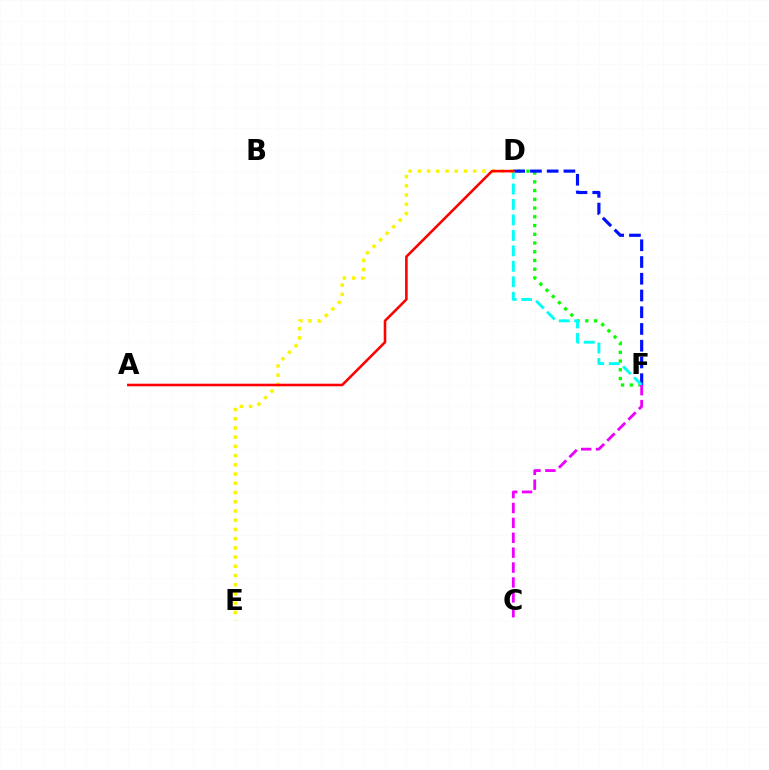{('D', 'F'): [{'color': '#08ff00', 'line_style': 'dotted', 'thickness': 2.37}, {'color': '#0010ff', 'line_style': 'dashed', 'thickness': 2.27}, {'color': '#00fff6', 'line_style': 'dashed', 'thickness': 2.1}], ('C', 'F'): [{'color': '#ee00ff', 'line_style': 'dashed', 'thickness': 2.02}], ('D', 'E'): [{'color': '#fcf500', 'line_style': 'dotted', 'thickness': 2.51}], ('A', 'D'): [{'color': '#ff0000', 'line_style': 'solid', 'thickness': 1.86}]}